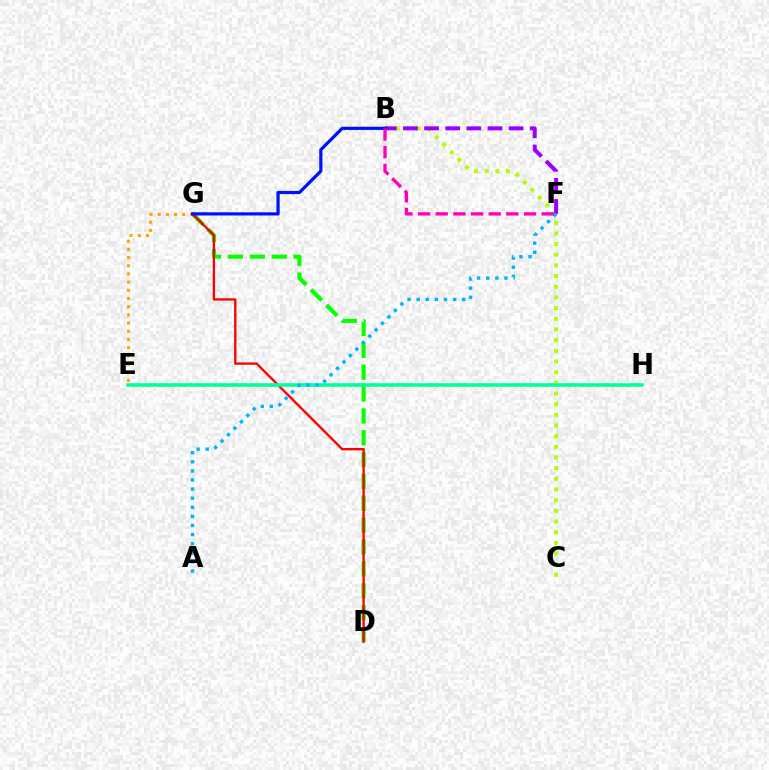{('B', 'C'): [{'color': '#b3ff00', 'line_style': 'dotted', 'thickness': 2.9}], ('D', 'G'): [{'color': '#08ff00', 'line_style': 'dashed', 'thickness': 2.97}, {'color': '#ff0000', 'line_style': 'solid', 'thickness': 1.68}], ('B', 'F'): [{'color': '#9b00ff', 'line_style': 'dashed', 'thickness': 2.87}, {'color': '#ff00bd', 'line_style': 'dashed', 'thickness': 2.4}], ('E', 'G'): [{'color': '#ffa500', 'line_style': 'dotted', 'thickness': 2.23}], ('E', 'H'): [{'color': '#00ff9d', 'line_style': 'solid', 'thickness': 2.59}], ('B', 'G'): [{'color': '#0010ff', 'line_style': 'solid', 'thickness': 2.31}], ('A', 'F'): [{'color': '#00b5ff', 'line_style': 'dotted', 'thickness': 2.47}]}